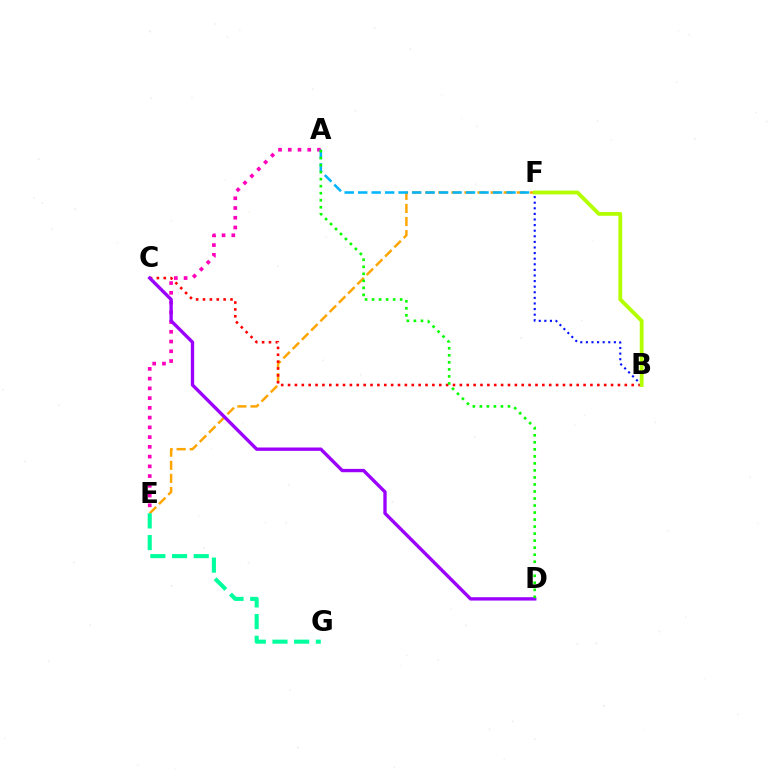{('A', 'E'): [{'color': '#ff00bd', 'line_style': 'dotted', 'thickness': 2.65}], ('E', 'F'): [{'color': '#ffa500', 'line_style': 'dashed', 'thickness': 1.78}], ('A', 'F'): [{'color': '#00b5ff', 'line_style': 'dashed', 'thickness': 1.83}], ('E', 'G'): [{'color': '#00ff9d', 'line_style': 'dashed', 'thickness': 2.95}], ('B', 'C'): [{'color': '#ff0000', 'line_style': 'dotted', 'thickness': 1.87}], ('B', 'F'): [{'color': '#0010ff', 'line_style': 'dotted', 'thickness': 1.52}, {'color': '#b3ff00', 'line_style': 'solid', 'thickness': 2.75}], ('C', 'D'): [{'color': '#9b00ff', 'line_style': 'solid', 'thickness': 2.41}], ('A', 'D'): [{'color': '#08ff00', 'line_style': 'dotted', 'thickness': 1.91}]}